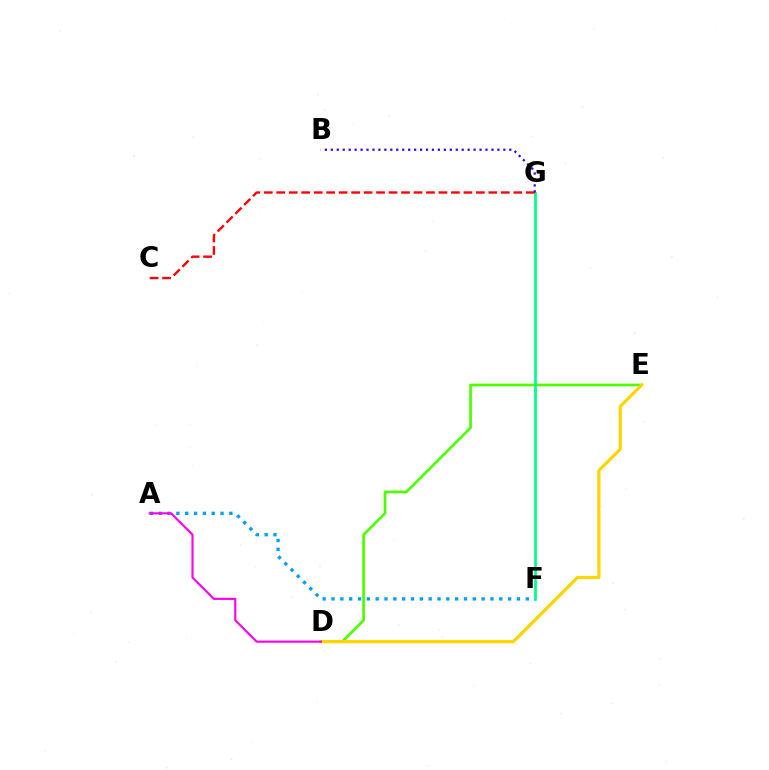{('D', 'E'): [{'color': '#4fff00', 'line_style': 'solid', 'thickness': 1.95}, {'color': '#ffd500', 'line_style': 'solid', 'thickness': 2.3}], ('F', 'G'): [{'color': '#00ff86', 'line_style': 'solid', 'thickness': 1.98}], ('C', 'G'): [{'color': '#ff0000', 'line_style': 'dashed', 'thickness': 1.69}], ('B', 'G'): [{'color': '#3700ff', 'line_style': 'dotted', 'thickness': 1.62}], ('A', 'F'): [{'color': '#009eff', 'line_style': 'dotted', 'thickness': 2.4}], ('A', 'D'): [{'color': '#ff00ed', 'line_style': 'solid', 'thickness': 1.54}]}